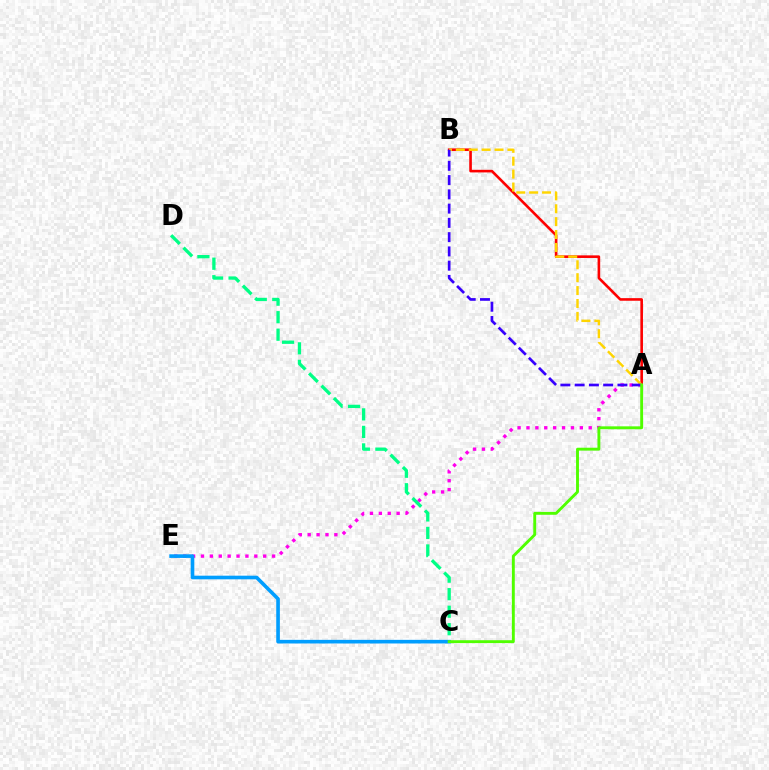{('A', 'E'): [{'color': '#ff00ed', 'line_style': 'dotted', 'thickness': 2.42}], ('A', 'B'): [{'color': '#ff0000', 'line_style': 'solid', 'thickness': 1.88}, {'color': '#ffd500', 'line_style': 'dashed', 'thickness': 1.75}, {'color': '#3700ff', 'line_style': 'dashed', 'thickness': 1.94}], ('C', 'D'): [{'color': '#00ff86', 'line_style': 'dashed', 'thickness': 2.38}], ('C', 'E'): [{'color': '#009eff', 'line_style': 'solid', 'thickness': 2.61}], ('A', 'C'): [{'color': '#4fff00', 'line_style': 'solid', 'thickness': 2.08}]}